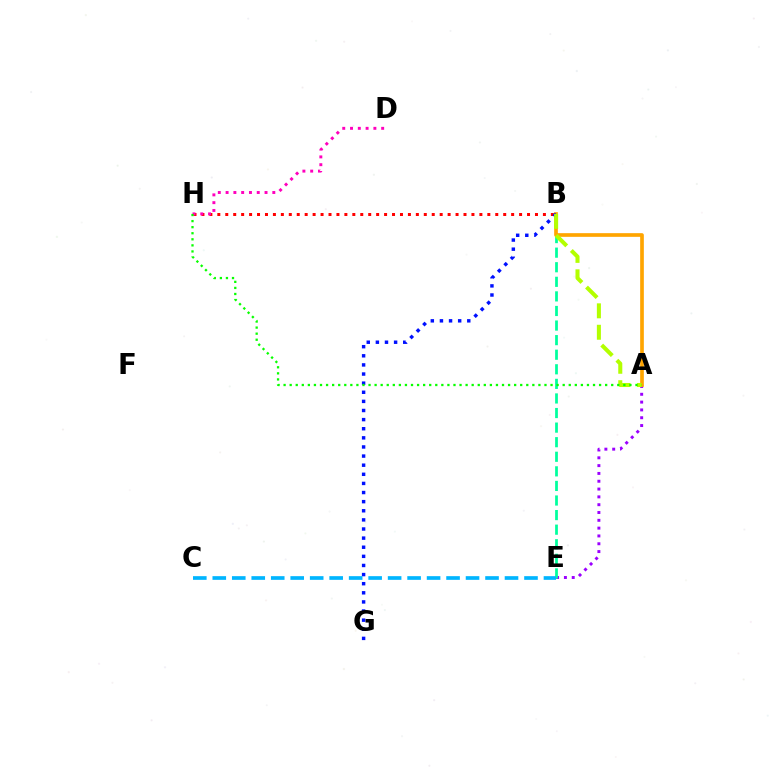{('A', 'E'): [{'color': '#9b00ff', 'line_style': 'dotted', 'thickness': 2.12}], ('B', 'E'): [{'color': '#00ff9d', 'line_style': 'dashed', 'thickness': 1.98}], ('B', 'H'): [{'color': '#ff0000', 'line_style': 'dotted', 'thickness': 2.16}], ('A', 'B'): [{'color': '#ffa500', 'line_style': 'solid', 'thickness': 2.64}, {'color': '#b3ff00', 'line_style': 'dashed', 'thickness': 2.91}], ('B', 'G'): [{'color': '#0010ff', 'line_style': 'dotted', 'thickness': 2.48}], ('D', 'H'): [{'color': '#ff00bd', 'line_style': 'dotted', 'thickness': 2.12}], ('C', 'E'): [{'color': '#00b5ff', 'line_style': 'dashed', 'thickness': 2.65}], ('A', 'H'): [{'color': '#08ff00', 'line_style': 'dotted', 'thickness': 1.65}]}